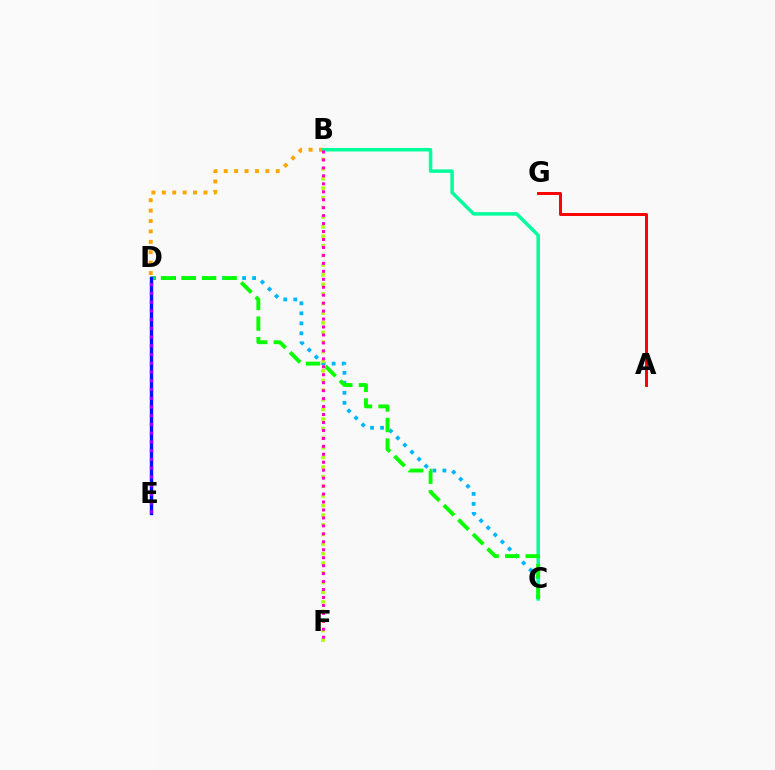{('B', 'D'): [{'color': '#ffa500', 'line_style': 'dotted', 'thickness': 2.83}], ('C', 'D'): [{'color': '#00b5ff', 'line_style': 'dotted', 'thickness': 2.72}, {'color': '#08ff00', 'line_style': 'dashed', 'thickness': 2.79}], ('A', 'G'): [{'color': '#ff0000', 'line_style': 'solid', 'thickness': 2.13}], ('B', 'F'): [{'color': '#b3ff00', 'line_style': 'dotted', 'thickness': 2.61}, {'color': '#ff00bd', 'line_style': 'dotted', 'thickness': 2.16}], ('B', 'C'): [{'color': '#00ff9d', 'line_style': 'solid', 'thickness': 2.51}], ('D', 'E'): [{'color': '#0010ff', 'line_style': 'solid', 'thickness': 2.44}, {'color': '#9b00ff', 'line_style': 'dotted', 'thickness': 2.37}]}